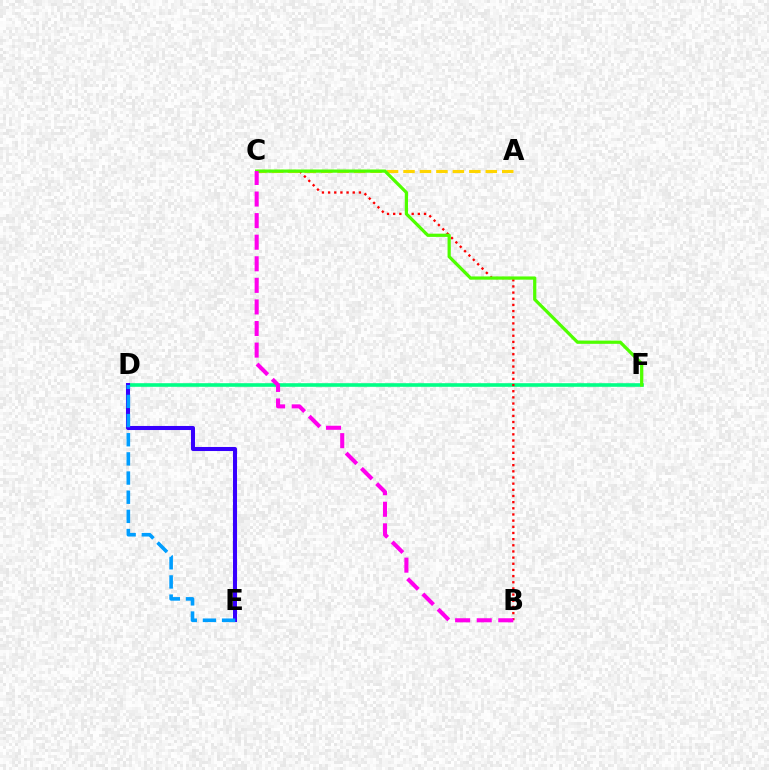{('D', 'F'): [{'color': '#00ff86', 'line_style': 'solid', 'thickness': 2.6}], ('D', 'E'): [{'color': '#3700ff', 'line_style': 'solid', 'thickness': 2.92}, {'color': '#009eff', 'line_style': 'dashed', 'thickness': 2.6}], ('B', 'C'): [{'color': '#ff0000', 'line_style': 'dotted', 'thickness': 1.67}, {'color': '#ff00ed', 'line_style': 'dashed', 'thickness': 2.93}], ('A', 'C'): [{'color': '#ffd500', 'line_style': 'dashed', 'thickness': 2.24}], ('C', 'F'): [{'color': '#4fff00', 'line_style': 'solid', 'thickness': 2.32}]}